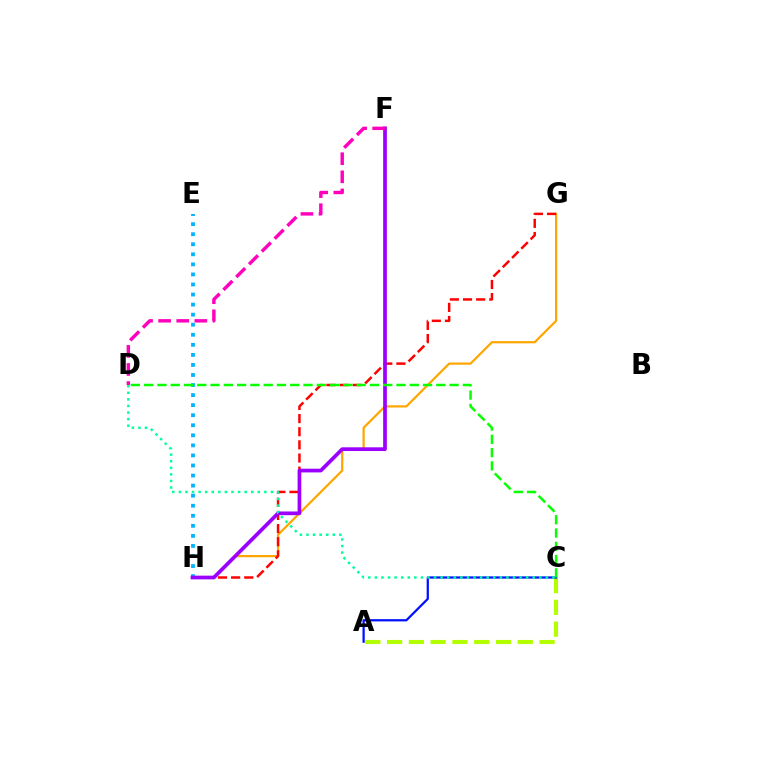{('E', 'H'): [{'color': '#00b5ff', 'line_style': 'dotted', 'thickness': 2.73}], ('A', 'C'): [{'color': '#b3ff00', 'line_style': 'dashed', 'thickness': 2.96}, {'color': '#0010ff', 'line_style': 'solid', 'thickness': 1.61}], ('G', 'H'): [{'color': '#ffa500', 'line_style': 'solid', 'thickness': 1.59}, {'color': '#ff0000', 'line_style': 'dashed', 'thickness': 1.78}], ('F', 'H'): [{'color': '#9b00ff', 'line_style': 'solid', 'thickness': 2.67}], ('C', 'D'): [{'color': '#08ff00', 'line_style': 'dashed', 'thickness': 1.8}, {'color': '#00ff9d', 'line_style': 'dotted', 'thickness': 1.79}], ('D', 'F'): [{'color': '#ff00bd', 'line_style': 'dashed', 'thickness': 2.46}]}